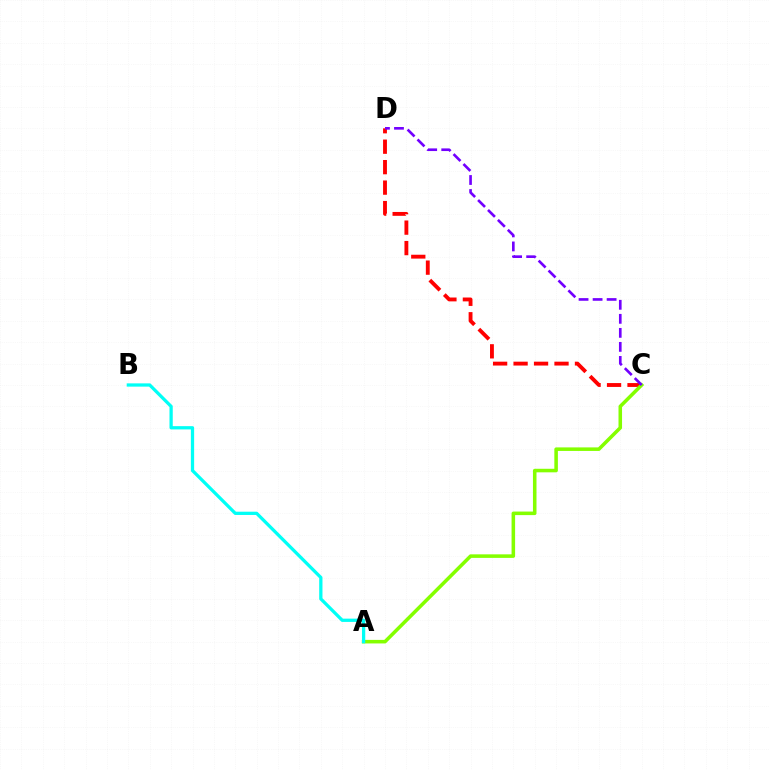{('C', 'D'): [{'color': '#ff0000', 'line_style': 'dashed', 'thickness': 2.78}, {'color': '#7200ff', 'line_style': 'dashed', 'thickness': 1.91}], ('A', 'C'): [{'color': '#84ff00', 'line_style': 'solid', 'thickness': 2.55}], ('A', 'B'): [{'color': '#00fff6', 'line_style': 'solid', 'thickness': 2.35}]}